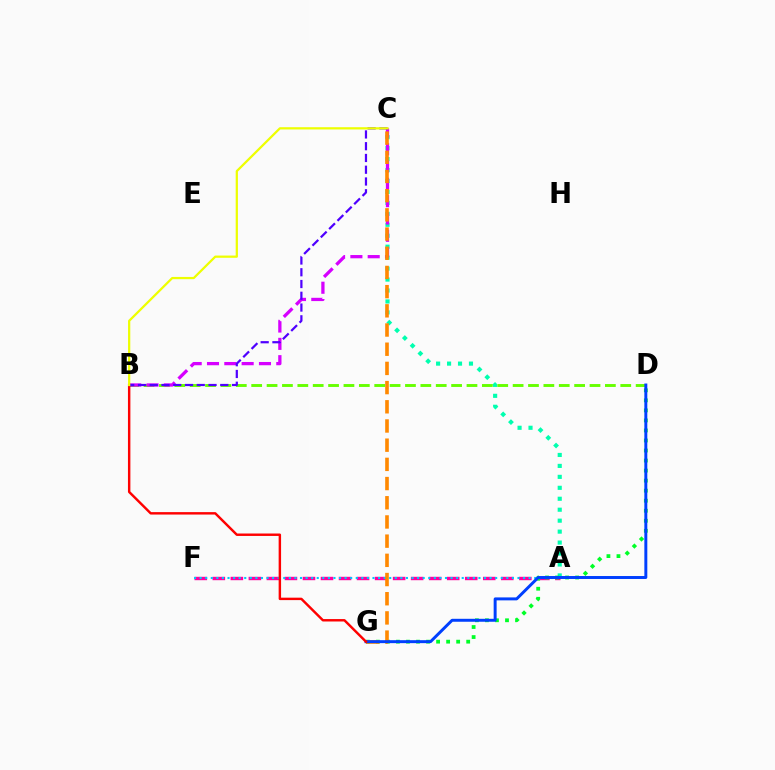{('A', 'C'): [{'color': '#00ffaf', 'line_style': 'dotted', 'thickness': 2.98}], ('B', 'D'): [{'color': '#66ff00', 'line_style': 'dashed', 'thickness': 2.09}], ('A', 'F'): [{'color': '#ff00a0', 'line_style': 'dashed', 'thickness': 2.45}, {'color': '#00c7ff', 'line_style': 'dotted', 'thickness': 1.52}], ('D', 'G'): [{'color': '#00ff27', 'line_style': 'dotted', 'thickness': 2.73}, {'color': '#003fff', 'line_style': 'solid', 'thickness': 2.13}], ('B', 'C'): [{'color': '#d600ff', 'line_style': 'dashed', 'thickness': 2.35}, {'color': '#4f00ff', 'line_style': 'dashed', 'thickness': 1.6}, {'color': '#eeff00', 'line_style': 'solid', 'thickness': 1.61}], ('C', 'G'): [{'color': '#ff8800', 'line_style': 'dashed', 'thickness': 2.61}], ('B', 'G'): [{'color': '#ff0000', 'line_style': 'solid', 'thickness': 1.75}]}